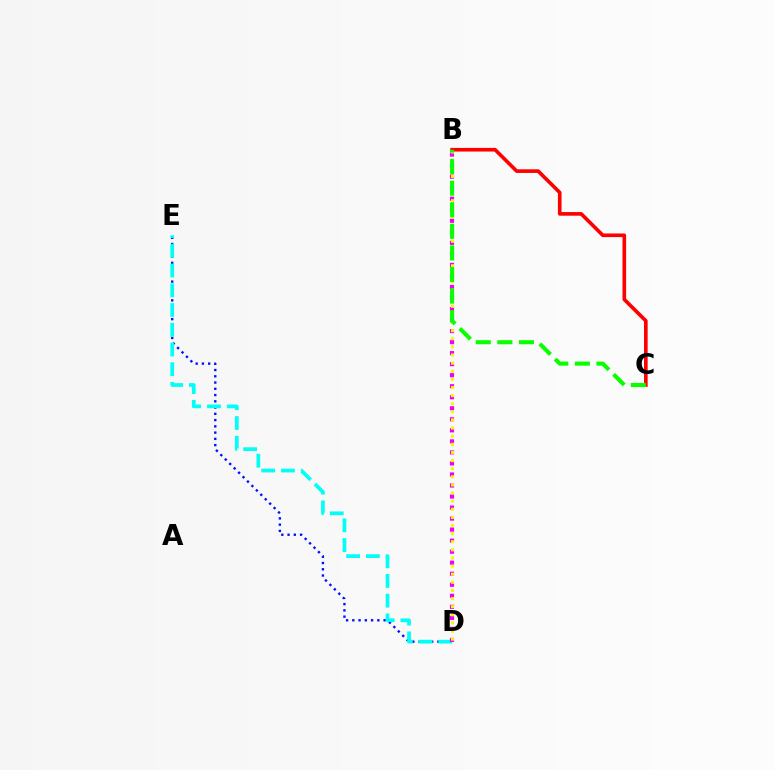{('D', 'E'): [{'color': '#0010ff', 'line_style': 'dotted', 'thickness': 1.7}, {'color': '#00fff6', 'line_style': 'dashed', 'thickness': 2.68}], ('B', 'D'): [{'color': '#ee00ff', 'line_style': 'dotted', 'thickness': 3.0}, {'color': '#fcf500', 'line_style': 'dotted', 'thickness': 2.21}], ('B', 'C'): [{'color': '#ff0000', 'line_style': 'solid', 'thickness': 2.62}, {'color': '#08ff00', 'line_style': 'dashed', 'thickness': 2.93}]}